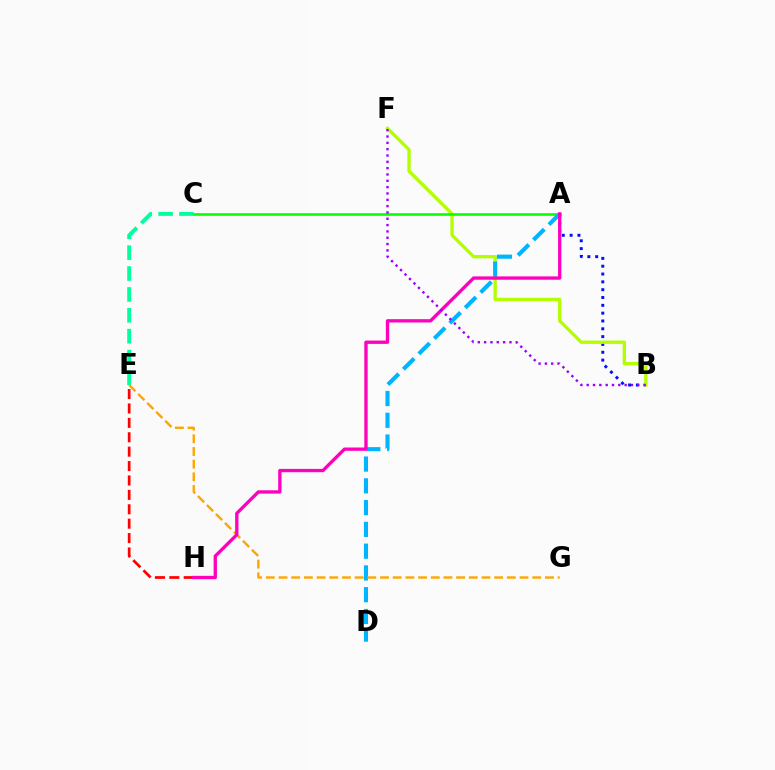{('A', 'B'): [{'color': '#0010ff', 'line_style': 'dotted', 'thickness': 2.13}], ('B', 'F'): [{'color': '#b3ff00', 'line_style': 'solid', 'thickness': 2.41}, {'color': '#9b00ff', 'line_style': 'dotted', 'thickness': 1.72}], ('C', 'E'): [{'color': '#00ff9d', 'line_style': 'dashed', 'thickness': 2.84}], ('E', 'H'): [{'color': '#ff0000', 'line_style': 'dashed', 'thickness': 1.96}], ('A', 'C'): [{'color': '#08ff00', 'line_style': 'solid', 'thickness': 1.87}], ('A', 'D'): [{'color': '#00b5ff', 'line_style': 'dashed', 'thickness': 2.96}], ('E', 'G'): [{'color': '#ffa500', 'line_style': 'dashed', 'thickness': 1.72}], ('A', 'H'): [{'color': '#ff00bd', 'line_style': 'solid', 'thickness': 2.39}]}